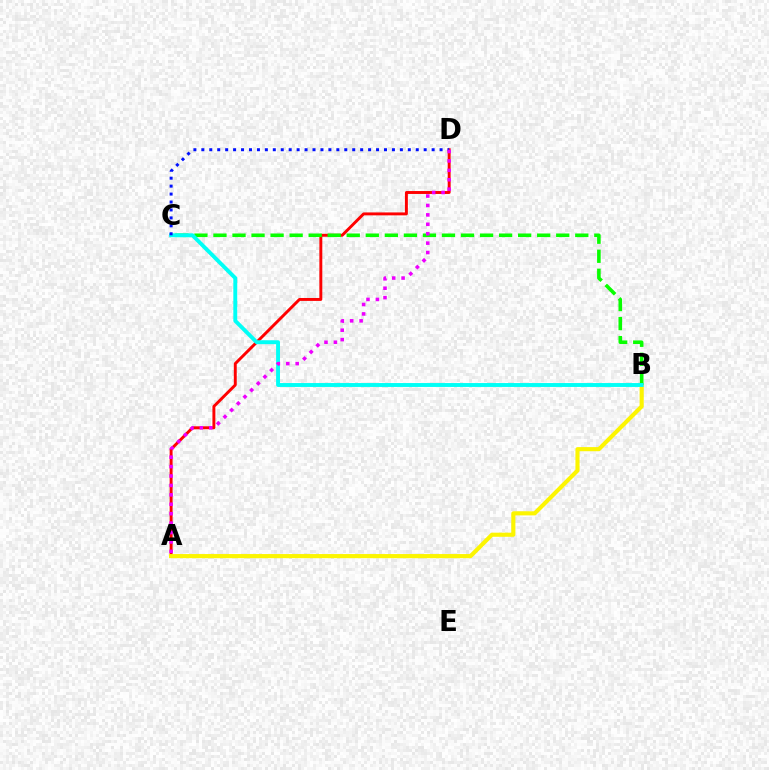{('A', 'D'): [{'color': '#ff0000', 'line_style': 'solid', 'thickness': 2.1}, {'color': '#ee00ff', 'line_style': 'dotted', 'thickness': 2.56}], ('A', 'B'): [{'color': '#fcf500', 'line_style': 'solid', 'thickness': 2.97}], ('B', 'C'): [{'color': '#08ff00', 'line_style': 'dashed', 'thickness': 2.59}, {'color': '#00fff6', 'line_style': 'solid', 'thickness': 2.81}], ('C', 'D'): [{'color': '#0010ff', 'line_style': 'dotted', 'thickness': 2.16}]}